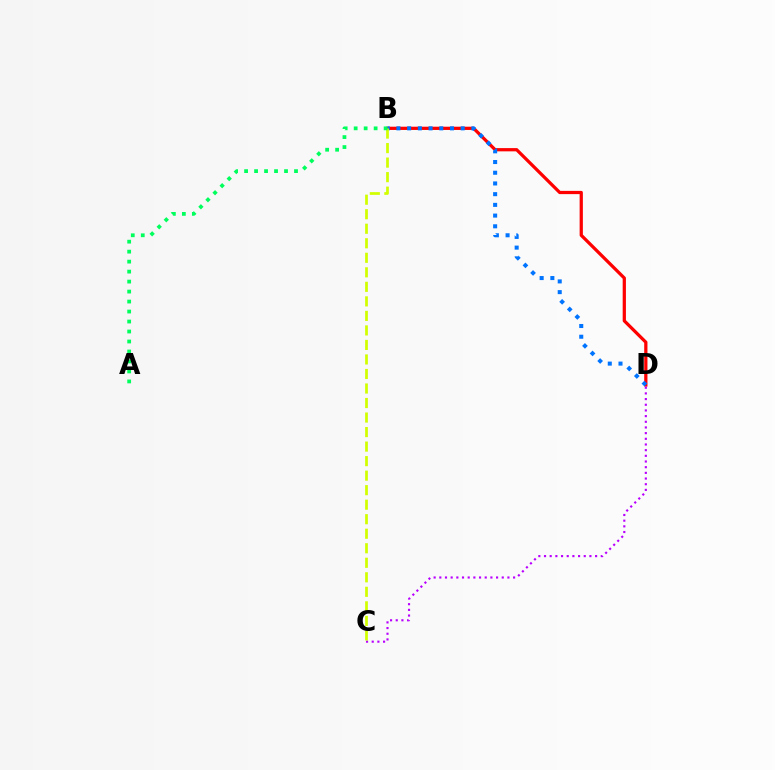{('B', 'D'): [{'color': '#ff0000', 'line_style': 'solid', 'thickness': 2.34}, {'color': '#0074ff', 'line_style': 'dotted', 'thickness': 2.91}], ('C', 'D'): [{'color': '#b900ff', 'line_style': 'dotted', 'thickness': 1.54}], ('B', 'C'): [{'color': '#d1ff00', 'line_style': 'dashed', 'thickness': 1.97}], ('A', 'B'): [{'color': '#00ff5c', 'line_style': 'dotted', 'thickness': 2.71}]}